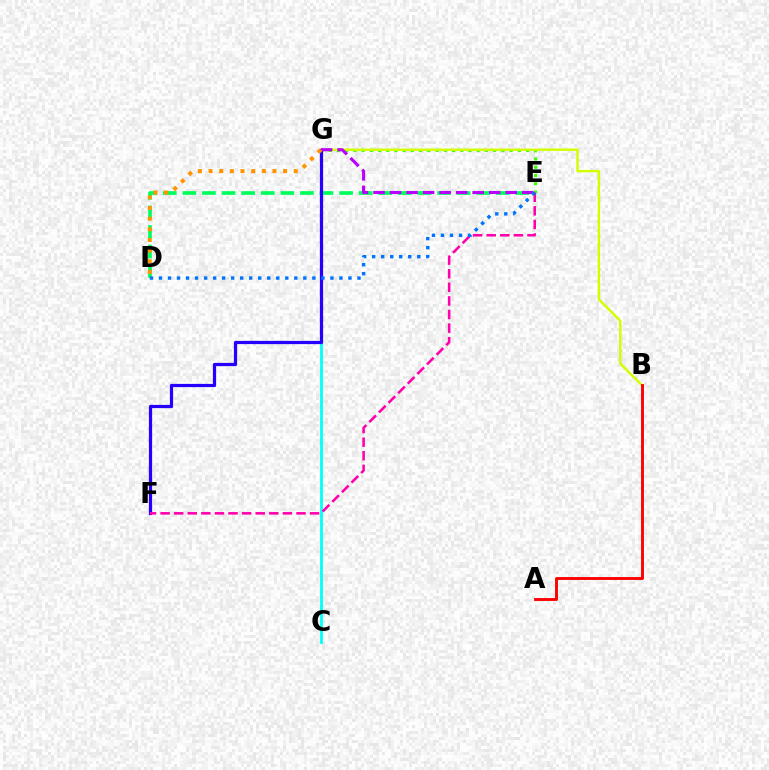{('E', 'G'): [{'color': '#3dff00', 'line_style': 'dotted', 'thickness': 2.24}, {'color': '#b900ff', 'line_style': 'dashed', 'thickness': 2.25}], ('C', 'G'): [{'color': '#00fff6', 'line_style': 'solid', 'thickness': 1.99}], ('B', 'G'): [{'color': '#d1ff00', 'line_style': 'solid', 'thickness': 1.75}], ('D', 'E'): [{'color': '#00ff5c', 'line_style': 'dashed', 'thickness': 2.66}, {'color': '#0074ff', 'line_style': 'dotted', 'thickness': 2.45}], ('A', 'B'): [{'color': '#ff0000', 'line_style': 'solid', 'thickness': 2.08}], ('F', 'G'): [{'color': '#2500ff', 'line_style': 'solid', 'thickness': 2.32}], ('E', 'F'): [{'color': '#ff00ac', 'line_style': 'dashed', 'thickness': 1.85}], ('D', 'G'): [{'color': '#ff9400', 'line_style': 'dotted', 'thickness': 2.89}]}